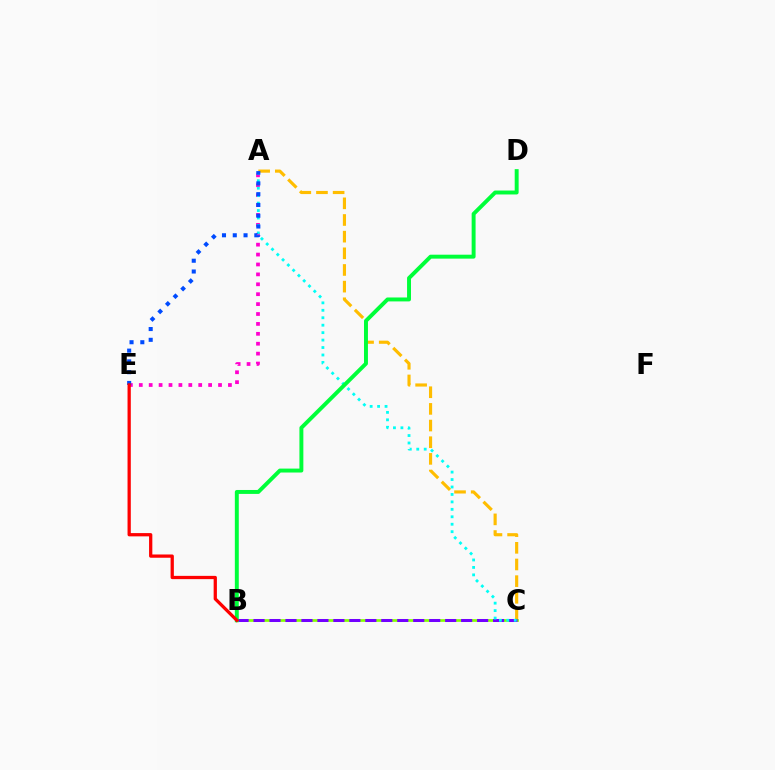{('A', 'C'): [{'color': '#ffbd00', 'line_style': 'dashed', 'thickness': 2.26}, {'color': '#00fff6', 'line_style': 'dotted', 'thickness': 2.02}], ('A', 'E'): [{'color': '#ff00cf', 'line_style': 'dotted', 'thickness': 2.69}, {'color': '#004bff', 'line_style': 'dotted', 'thickness': 2.93}], ('B', 'C'): [{'color': '#84ff00', 'line_style': 'solid', 'thickness': 1.95}, {'color': '#7200ff', 'line_style': 'dashed', 'thickness': 2.17}], ('B', 'D'): [{'color': '#00ff39', 'line_style': 'solid', 'thickness': 2.83}], ('B', 'E'): [{'color': '#ff0000', 'line_style': 'solid', 'thickness': 2.35}]}